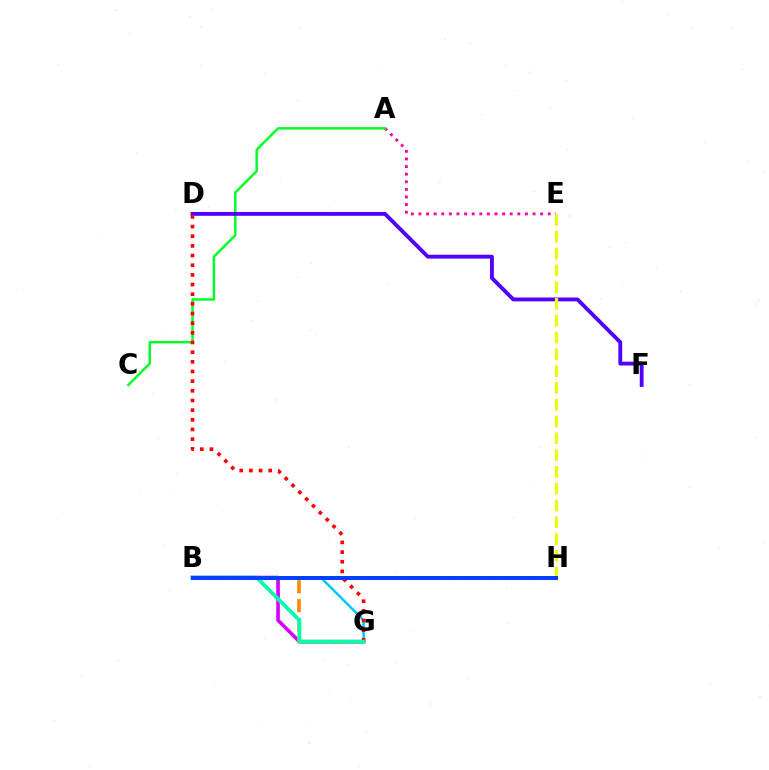{('B', 'G'): [{'color': '#d600ff', 'line_style': 'solid', 'thickness': 2.59}, {'color': '#ff8800', 'line_style': 'dashed', 'thickness': 2.57}, {'color': '#00c7ff', 'line_style': 'solid', 'thickness': 1.79}, {'color': '#00ffaf', 'line_style': 'solid', 'thickness': 2.71}], ('A', 'E'): [{'color': '#ff00a0', 'line_style': 'dotted', 'thickness': 2.07}], ('A', 'C'): [{'color': '#00ff27', 'line_style': 'solid', 'thickness': 1.77}], ('D', 'F'): [{'color': '#4f00ff', 'line_style': 'solid', 'thickness': 2.76}], ('B', 'H'): [{'color': '#66ff00', 'line_style': 'dashed', 'thickness': 2.65}, {'color': '#003fff', 'line_style': 'solid', 'thickness': 2.86}], ('D', 'G'): [{'color': '#ff0000', 'line_style': 'dotted', 'thickness': 2.63}], ('E', 'H'): [{'color': '#eeff00', 'line_style': 'dashed', 'thickness': 2.28}]}